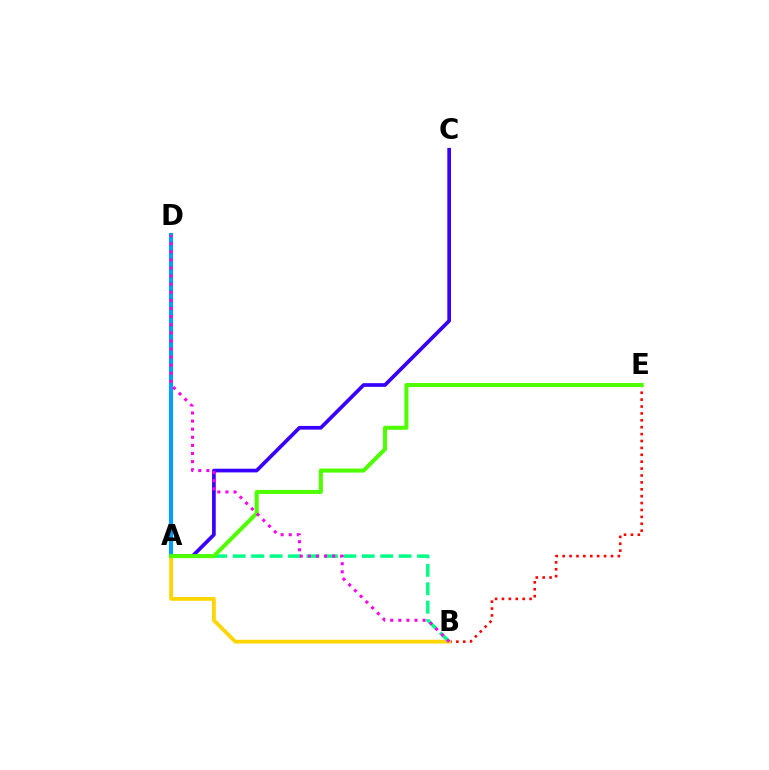{('B', 'E'): [{'color': '#ff0000', 'line_style': 'dotted', 'thickness': 1.87}], ('A', 'B'): [{'color': '#ffd500', 'line_style': 'solid', 'thickness': 2.72}, {'color': '#00ff86', 'line_style': 'dashed', 'thickness': 2.5}], ('A', 'C'): [{'color': '#3700ff', 'line_style': 'solid', 'thickness': 2.65}], ('A', 'D'): [{'color': '#009eff', 'line_style': 'solid', 'thickness': 2.96}], ('A', 'E'): [{'color': '#4fff00', 'line_style': 'solid', 'thickness': 2.92}], ('B', 'D'): [{'color': '#ff00ed', 'line_style': 'dotted', 'thickness': 2.2}]}